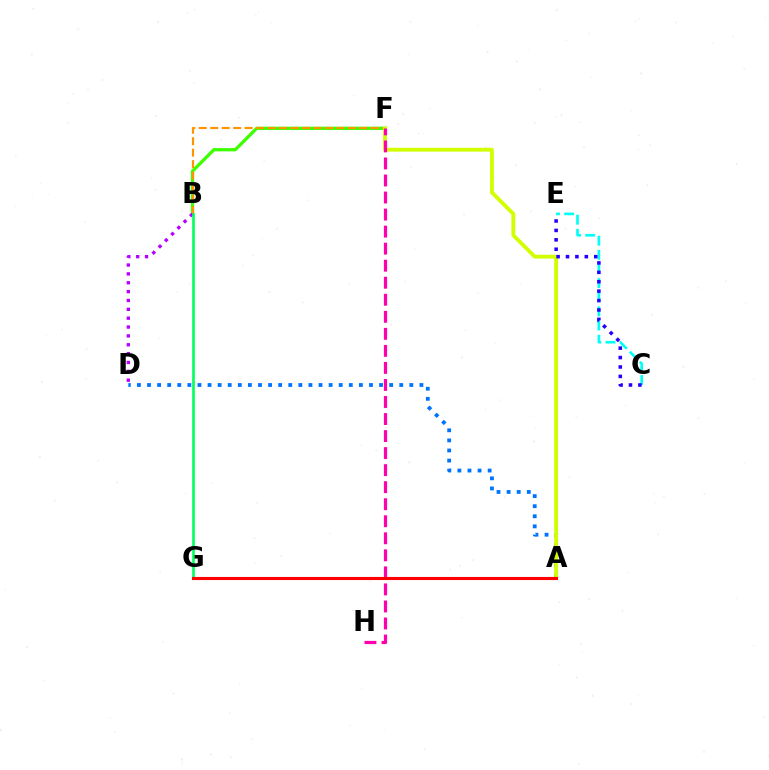{('B', 'F'): [{'color': '#3dff00', 'line_style': 'solid', 'thickness': 2.36}, {'color': '#ff9400', 'line_style': 'dashed', 'thickness': 1.56}], ('A', 'D'): [{'color': '#0074ff', 'line_style': 'dotted', 'thickness': 2.74}], ('C', 'E'): [{'color': '#00fff6', 'line_style': 'dashed', 'thickness': 1.92}, {'color': '#2500ff', 'line_style': 'dotted', 'thickness': 2.56}], ('B', 'D'): [{'color': '#b900ff', 'line_style': 'dotted', 'thickness': 2.41}], ('A', 'F'): [{'color': '#d1ff00', 'line_style': 'solid', 'thickness': 2.76}], ('F', 'H'): [{'color': '#ff00ac', 'line_style': 'dashed', 'thickness': 2.31}], ('B', 'G'): [{'color': '#00ff5c', 'line_style': 'solid', 'thickness': 1.9}], ('A', 'G'): [{'color': '#ff0000', 'line_style': 'solid', 'thickness': 2.24}]}